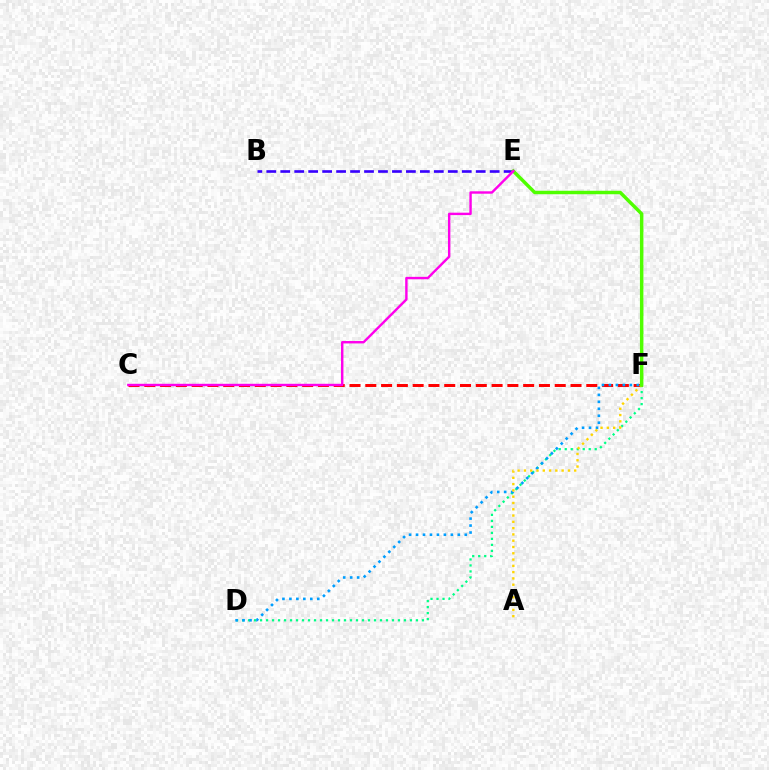{('D', 'F'): [{'color': '#00ff86', 'line_style': 'dotted', 'thickness': 1.63}, {'color': '#009eff', 'line_style': 'dotted', 'thickness': 1.89}], ('C', 'F'): [{'color': '#ff0000', 'line_style': 'dashed', 'thickness': 2.14}], ('B', 'E'): [{'color': '#3700ff', 'line_style': 'dashed', 'thickness': 1.9}], ('A', 'F'): [{'color': '#ffd500', 'line_style': 'dotted', 'thickness': 1.71}], ('E', 'F'): [{'color': '#4fff00', 'line_style': 'solid', 'thickness': 2.5}], ('C', 'E'): [{'color': '#ff00ed', 'line_style': 'solid', 'thickness': 1.74}]}